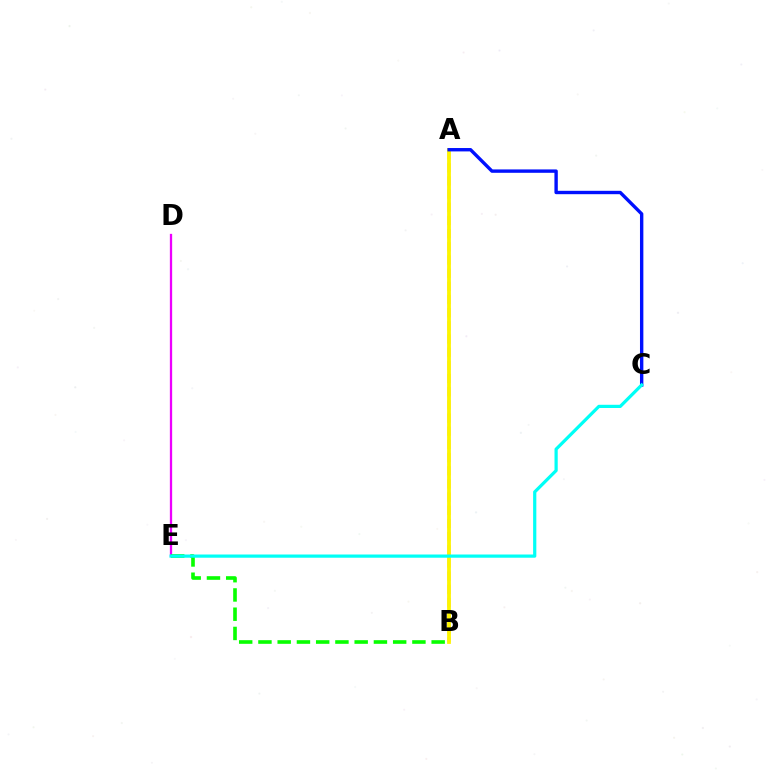{('D', 'E'): [{'color': '#ee00ff', 'line_style': 'solid', 'thickness': 1.65}], ('B', 'E'): [{'color': '#08ff00', 'line_style': 'dashed', 'thickness': 2.61}], ('A', 'B'): [{'color': '#ff0000', 'line_style': 'dashed', 'thickness': 1.79}, {'color': '#fcf500', 'line_style': 'solid', 'thickness': 2.72}], ('A', 'C'): [{'color': '#0010ff', 'line_style': 'solid', 'thickness': 2.43}], ('C', 'E'): [{'color': '#00fff6', 'line_style': 'solid', 'thickness': 2.32}]}